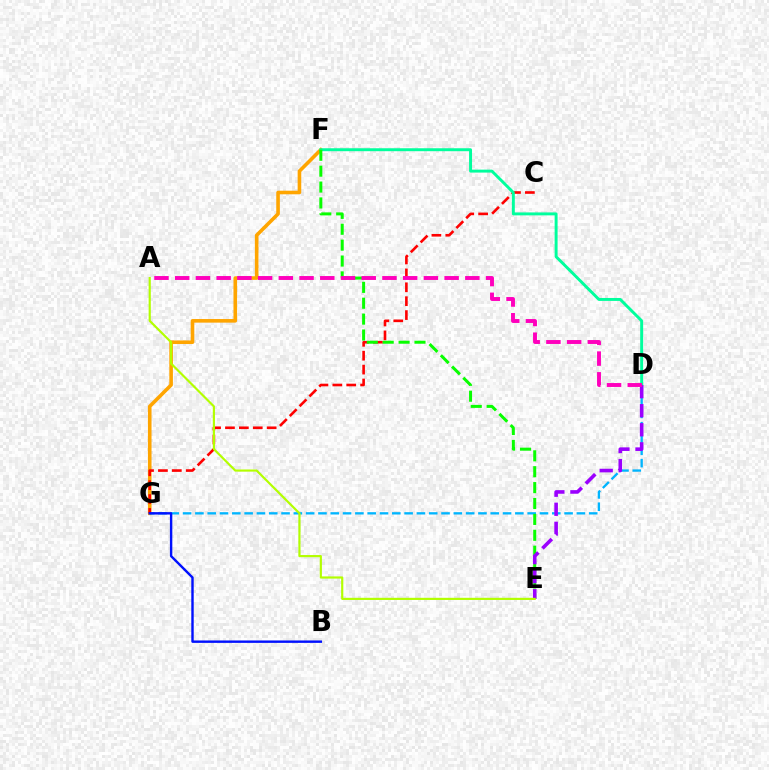{('F', 'G'): [{'color': '#ffa500', 'line_style': 'solid', 'thickness': 2.59}], ('D', 'G'): [{'color': '#00b5ff', 'line_style': 'dashed', 'thickness': 1.67}], ('C', 'G'): [{'color': '#ff0000', 'line_style': 'dashed', 'thickness': 1.89}], ('D', 'F'): [{'color': '#00ff9d', 'line_style': 'solid', 'thickness': 2.12}], ('E', 'F'): [{'color': '#08ff00', 'line_style': 'dashed', 'thickness': 2.16}], ('B', 'G'): [{'color': '#0010ff', 'line_style': 'solid', 'thickness': 1.73}], ('D', 'E'): [{'color': '#9b00ff', 'line_style': 'dashed', 'thickness': 2.59}], ('A', 'E'): [{'color': '#b3ff00', 'line_style': 'solid', 'thickness': 1.56}], ('A', 'D'): [{'color': '#ff00bd', 'line_style': 'dashed', 'thickness': 2.82}]}